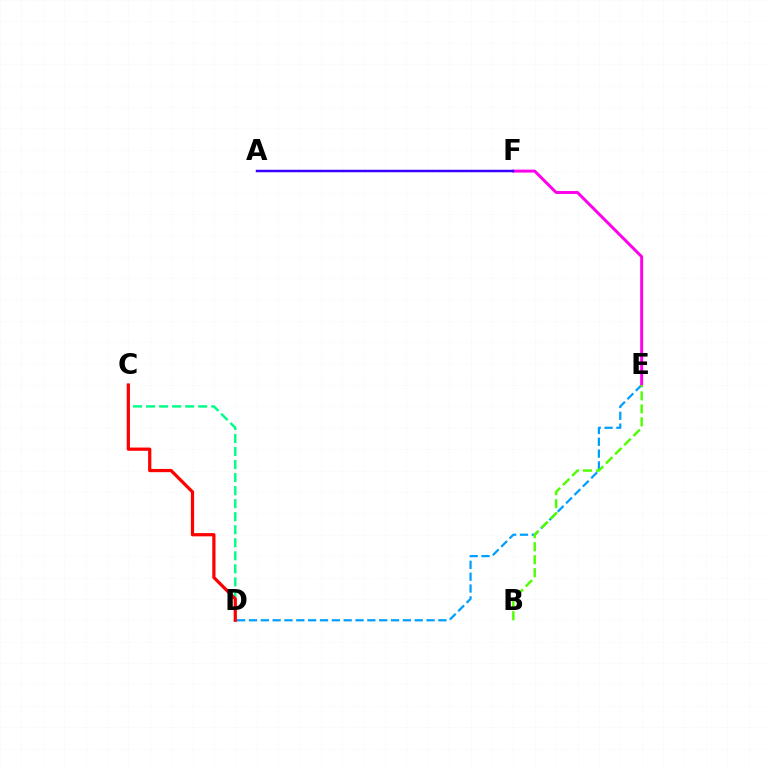{('D', 'E'): [{'color': '#009eff', 'line_style': 'dashed', 'thickness': 1.61}], ('E', 'F'): [{'color': '#ff00ed', 'line_style': 'solid', 'thickness': 2.12}], ('A', 'F'): [{'color': '#ffd500', 'line_style': 'dotted', 'thickness': 1.53}, {'color': '#3700ff', 'line_style': 'solid', 'thickness': 1.78}], ('C', 'D'): [{'color': '#00ff86', 'line_style': 'dashed', 'thickness': 1.77}, {'color': '#ff0000', 'line_style': 'solid', 'thickness': 2.32}], ('B', 'E'): [{'color': '#4fff00', 'line_style': 'dashed', 'thickness': 1.76}]}